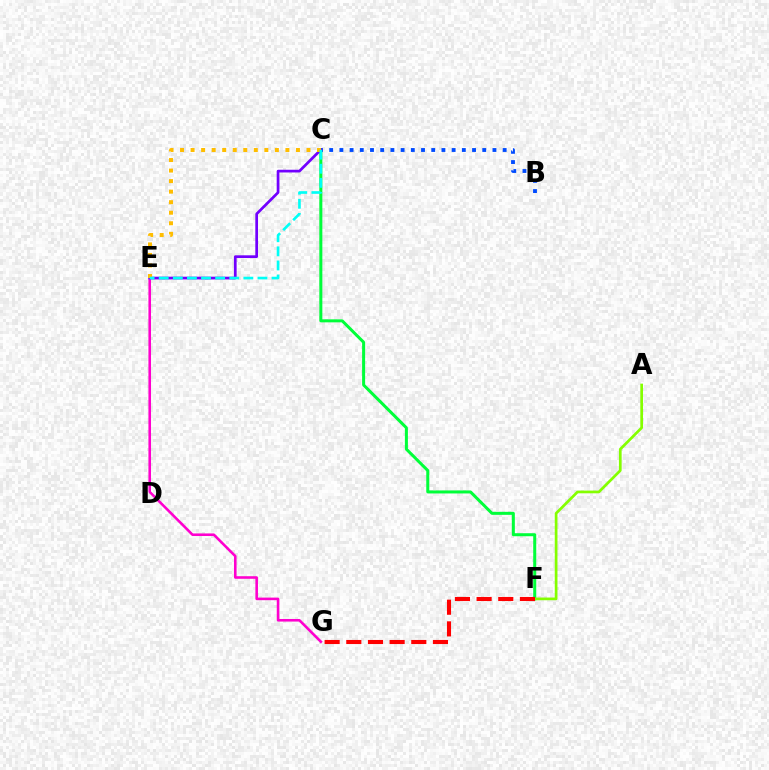{('C', 'F'): [{'color': '#00ff39', 'line_style': 'solid', 'thickness': 2.17}], ('E', 'G'): [{'color': '#ff00cf', 'line_style': 'solid', 'thickness': 1.86}], ('B', 'C'): [{'color': '#004bff', 'line_style': 'dotted', 'thickness': 2.77}], ('A', 'F'): [{'color': '#84ff00', 'line_style': 'solid', 'thickness': 1.95}], ('C', 'E'): [{'color': '#7200ff', 'line_style': 'solid', 'thickness': 1.96}, {'color': '#ffbd00', 'line_style': 'dotted', 'thickness': 2.86}, {'color': '#00fff6', 'line_style': 'dashed', 'thickness': 1.92}], ('F', 'G'): [{'color': '#ff0000', 'line_style': 'dashed', 'thickness': 2.94}]}